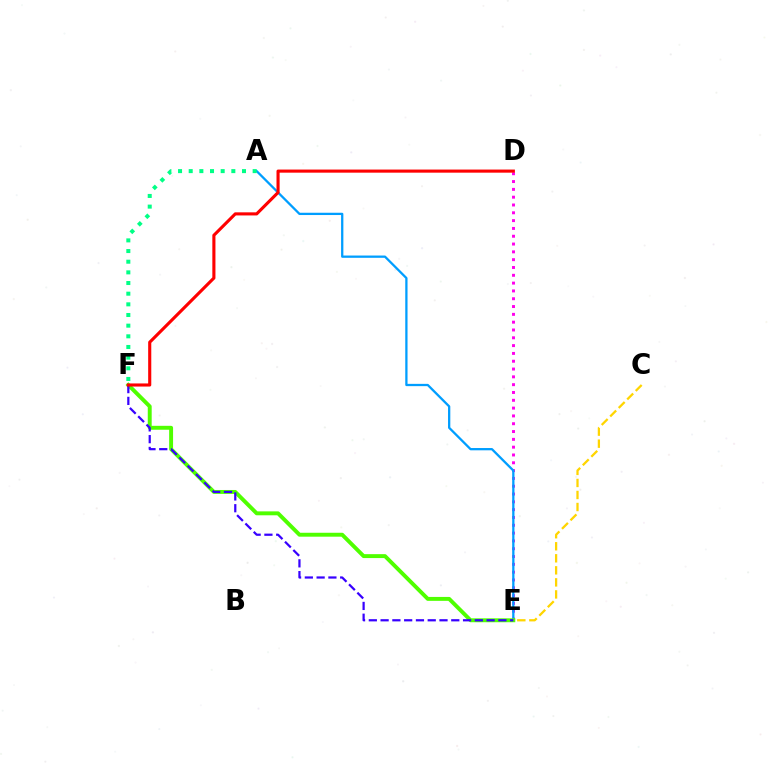{('C', 'E'): [{'color': '#ffd500', 'line_style': 'dashed', 'thickness': 1.63}], ('D', 'E'): [{'color': '#ff00ed', 'line_style': 'dotted', 'thickness': 2.12}], ('A', 'E'): [{'color': '#009eff', 'line_style': 'solid', 'thickness': 1.64}], ('E', 'F'): [{'color': '#4fff00', 'line_style': 'solid', 'thickness': 2.82}, {'color': '#3700ff', 'line_style': 'dashed', 'thickness': 1.6}], ('D', 'F'): [{'color': '#ff0000', 'line_style': 'solid', 'thickness': 2.24}], ('A', 'F'): [{'color': '#00ff86', 'line_style': 'dotted', 'thickness': 2.9}]}